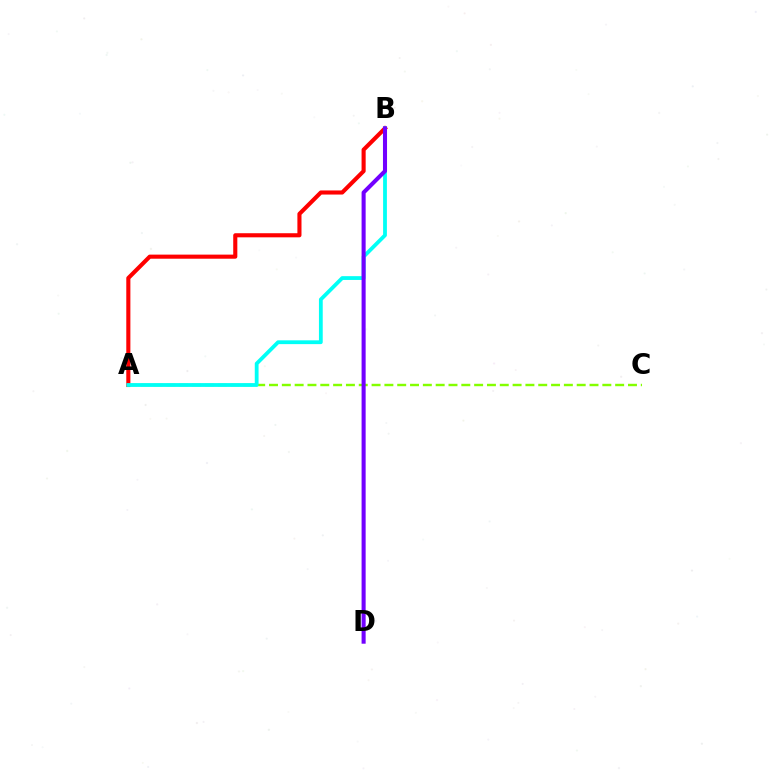{('A', 'B'): [{'color': '#ff0000', 'line_style': 'solid', 'thickness': 2.95}, {'color': '#00fff6', 'line_style': 'solid', 'thickness': 2.73}], ('A', 'C'): [{'color': '#84ff00', 'line_style': 'dashed', 'thickness': 1.74}], ('B', 'D'): [{'color': '#7200ff', 'line_style': 'solid', 'thickness': 2.92}]}